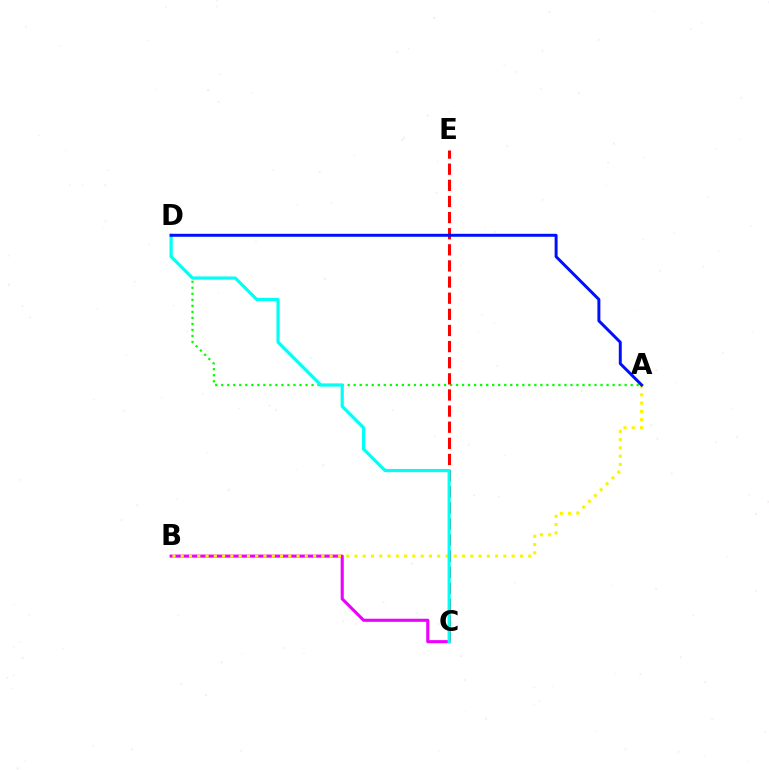{('A', 'D'): [{'color': '#08ff00', 'line_style': 'dotted', 'thickness': 1.64}, {'color': '#0010ff', 'line_style': 'solid', 'thickness': 2.14}], ('C', 'E'): [{'color': '#ff0000', 'line_style': 'dashed', 'thickness': 2.19}], ('B', 'C'): [{'color': '#ee00ff', 'line_style': 'solid', 'thickness': 2.23}], ('A', 'B'): [{'color': '#fcf500', 'line_style': 'dotted', 'thickness': 2.25}], ('C', 'D'): [{'color': '#00fff6', 'line_style': 'solid', 'thickness': 2.29}]}